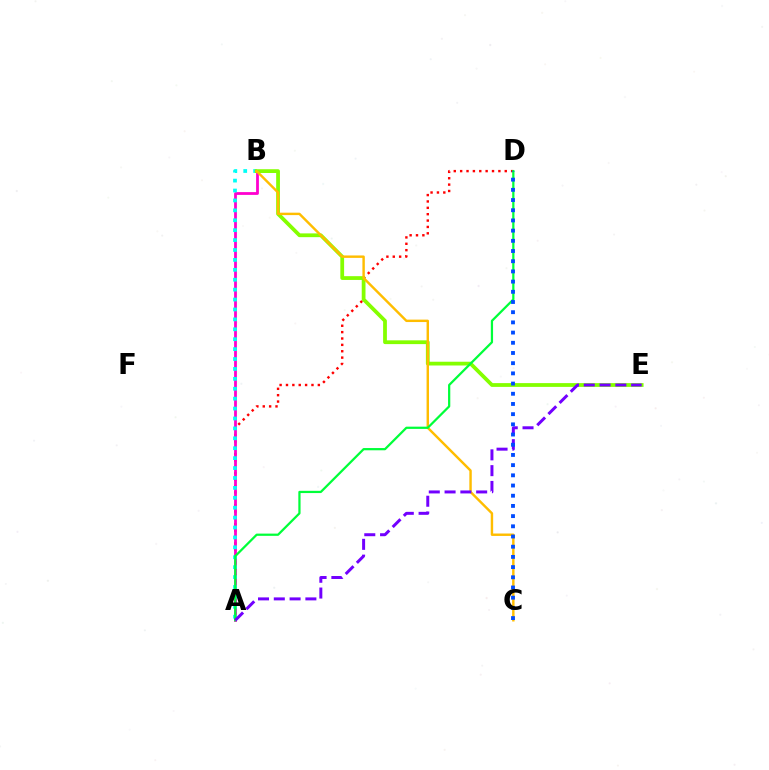{('A', 'D'): [{'color': '#ff0000', 'line_style': 'dotted', 'thickness': 1.73}, {'color': '#00ff39', 'line_style': 'solid', 'thickness': 1.61}], ('A', 'B'): [{'color': '#ff00cf', 'line_style': 'solid', 'thickness': 2.01}, {'color': '#00fff6', 'line_style': 'dotted', 'thickness': 2.69}], ('B', 'E'): [{'color': '#84ff00', 'line_style': 'solid', 'thickness': 2.72}], ('B', 'C'): [{'color': '#ffbd00', 'line_style': 'solid', 'thickness': 1.75}], ('A', 'E'): [{'color': '#7200ff', 'line_style': 'dashed', 'thickness': 2.15}], ('C', 'D'): [{'color': '#004bff', 'line_style': 'dotted', 'thickness': 2.77}]}